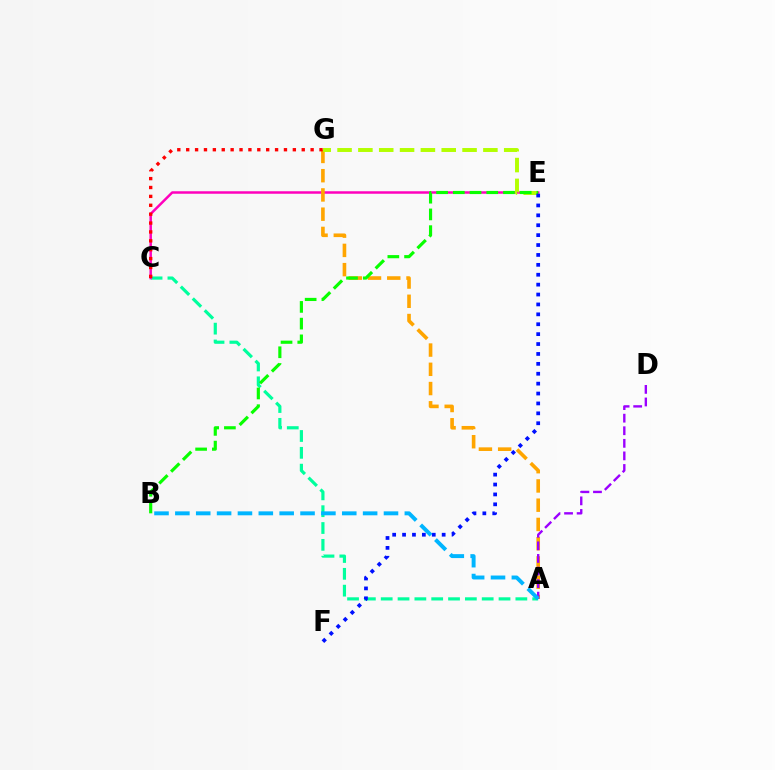{('A', 'C'): [{'color': '#00ff9d', 'line_style': 'dashed', 'thickness': 2.29}], ('C', 'E'): [{'color': '#ff00bd', 'line_style': 'solid', 'thickness': 1.79}], ('A', 'G'): [{'color': '#ffa500', 'line_style': 'dashed', 'thickness': 2.61}], ('E', 'G'): [{'color': '#b3ff00', 'line_style': 'dashed', 'thickness': 2.83}], ('B', 'E'): [{'color': '#08ff00', 'line_style': 'dashed', 'thickness': 2.27}], ('E', 'F'): [{'color': '#0010ff', 'line_style': 'dotted', 'thickness': 2.69}], ('A', 'D'): [{'color': '#9b00ff', 'line_style': 'dashed', 'thickness': 1.71}], ('C', 'G'): [{'color': '#ff0000', 'line_style': 'dotted', 'thickness': 2.41}], ('A', 'B'): [{'color': '#00b5ff', 'line_style': 'dashed', 'thickness': 2.83}]}